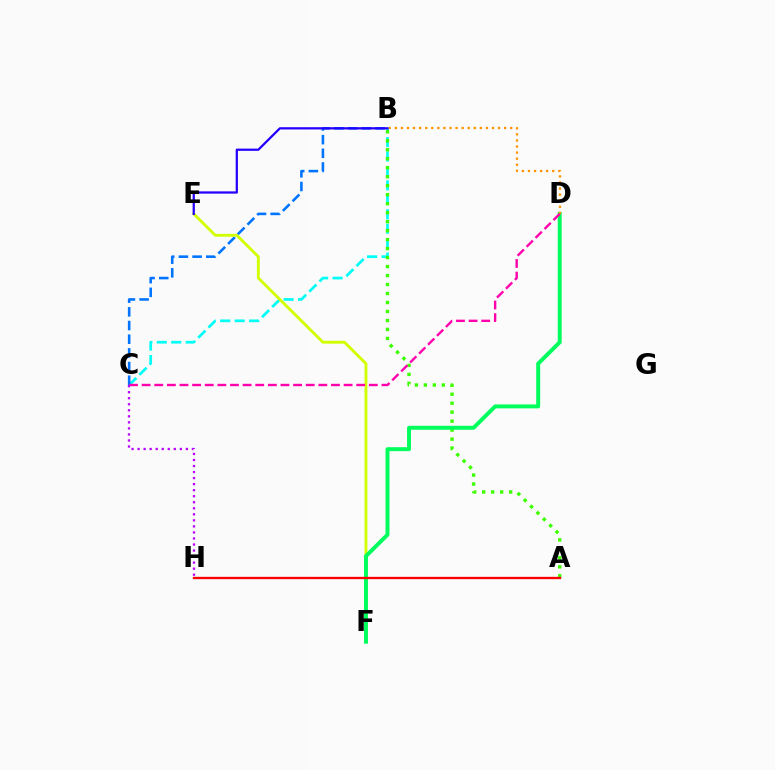{('B', 'C'): [{'color': '#00fff6', 'line_style': 'dashed', 'thickness': 1.96}, {'color': '#0074ff', 'line_style': 'dashed', 'thickness': 1.86}], ('A', 'B'): [{'color': '#3dff00', 'line_style': 'dotted', 'thickness': 2.44}], ('E', 'F'): [{'color': '#d1ff00', 'line_style': 'solid', 'thickness': 2.05}], ('D', 'F'): [{'color': '#00ff5c', 'line_style': 'solid', 'thickness': 2.84}], ('B', 'D'): [{'color': '#ff9400', 'line_style': 'dotted', 'thickness': 1.65}], ('C', 'D'): [{'color': '#ff00ac', 'line_style': 'dashed', 'thickness': 1.71}], ('C', 'H'): [{'color': '#b900ff', 'line_style': 'dotted', 'thickness': 1.64}], ('B', 'E'): [{'color': '#2500ff', 'line_style': 'solid', 'thickness': 1.62}], ('A', 'H'): [{'color': '#ff0000', 'line_style': 'solid', 'thickness': 1.67}]}